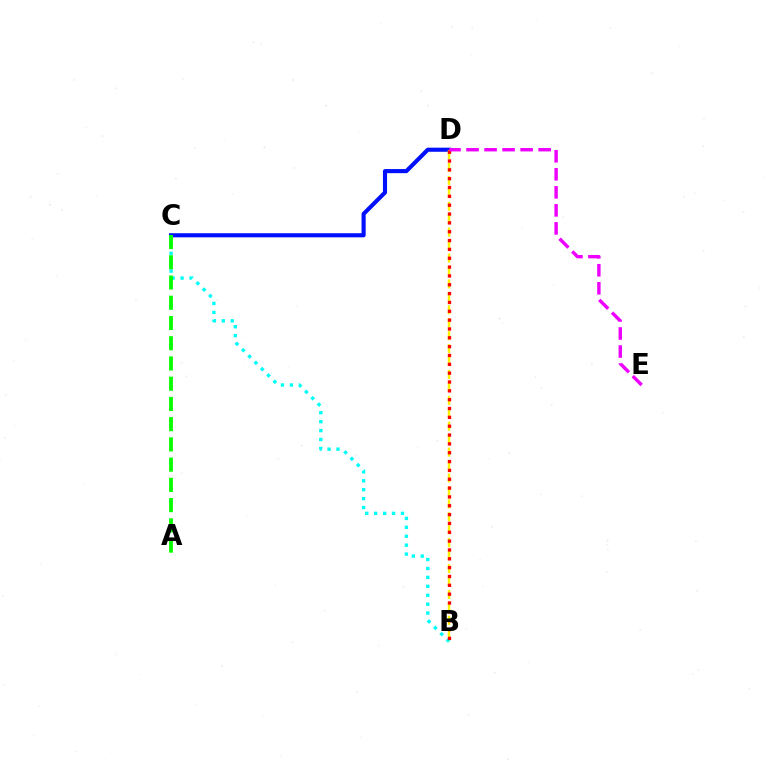{('C', 'D'): [{'color': '#0010ff', 'line_style': 'solid', 'thickness': 2.96}], ('B', 'C'): [{'color': '#00fff6', 'line_style': 'dotted', 'thickness': 2.43}], ('B', 'D'): [{'color': '#fcf500', 'line_style': 'dashed', 'thickness': 1.76}, {'color': '#ff0000', 'line_style': 'dotted', 'thickness': 2.4}], ('D', 'E'): [{'color': '#ee00ff', 'line_style': 'dashed', 'thickness': 2.45}], ('A', 'C'): [{'color': '#08ff00', 'line_style': 'dashed', 'thickness': 2.75}]}